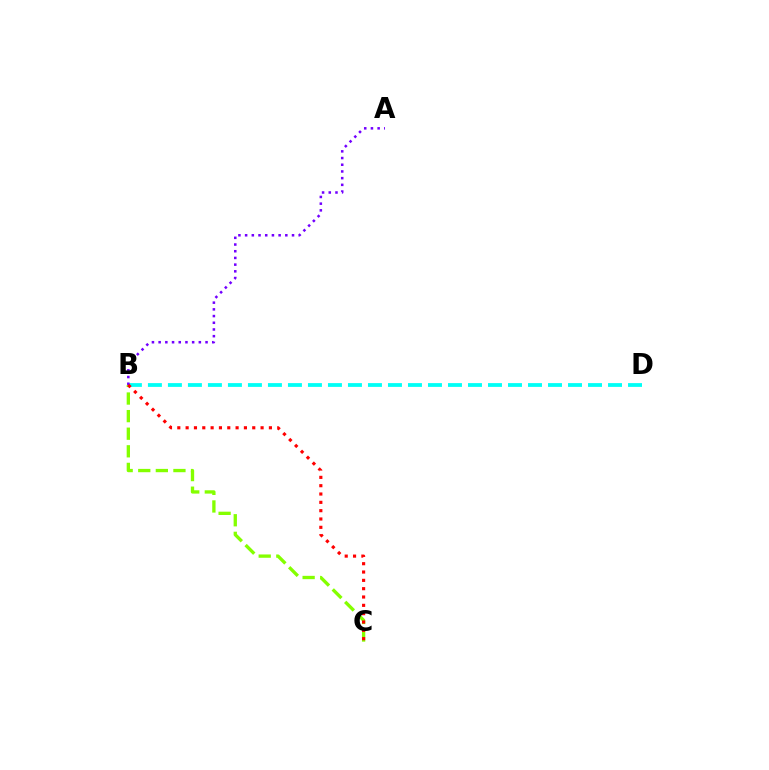{('B', 'D'): [{'color': '#00fff6', 'line_style': 'dashed', 'thickness': 2.72}], ('A', 'B'): [{'color': '#7200ff', 'line_style': 'dotted', 'thickness': 1.82}], ('B', 'C'): [{'color': '#84ff00', 'line_style': 'dashed', 'thickness': 2.39}, {'color': '#ff0000', 'line_style': 'dotted', 'thickness': 2.26}]}